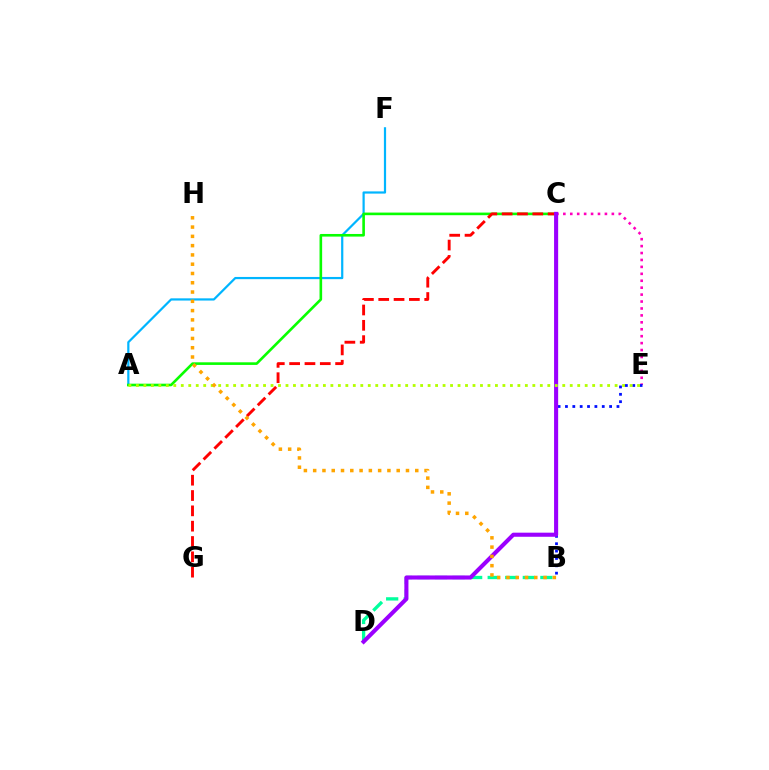{('C', 'E'): [{'color': '#ff00bd', 'line_style': 'dotted', 'thickness': 1.88}], ('B', 'D'): [{'color': '#00ff9d', 'line_style': 'dashed', 'thickness': 2.39}], ('A', 'F'): [{'color': '#00b5ff', 'line_style': 'solid', 'thickness': 1.59}], ('B', 'E'): [{'color': '#0010ff', 'line_style': 'dotted', 'thickness': 2.0}], ('A', 'C'): [{'color': '#08ff00', 'line_style': 'solid', 'thickness': 1.89}], ('C', 'G'): [{'color': '#ff0000', 'line_style': 'dashed', 'thickness': 2.08}], ('C', 'D'): [{'color': '#9b00ff', 'line_style': 'solid', 'thickness': 2.95}], ('A', 'E'): [{'color': '#b3ff00', 'line_style': 'dotted', 'thickness': 2.03}], ('B', 'H'): [{'color': '#ffa500', 'line_style': 'dotted', 'thickness': 2.52}]}